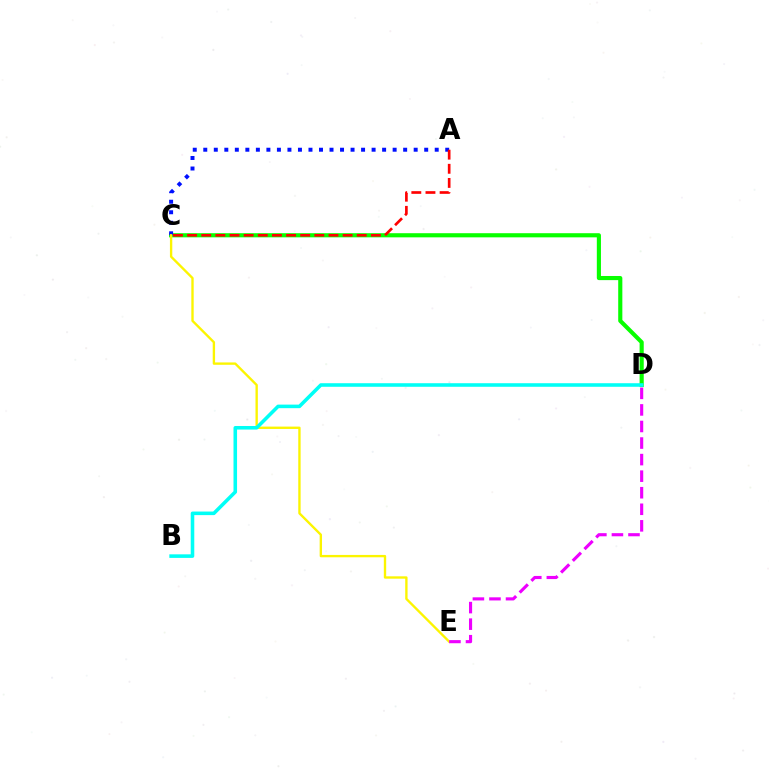{('C', 'D'): [{'color': '#08ff00', 'line_style': 'solid', 'thickness': 2.98}], ('A', 'C'): [{'color': '#0010ff', 'line_style': 'dotted', 'thickness': 2.86}, {'color': '#ff0000', 'line_style': 'dashed', 'thickness': 1.92}], ('C', 'E'): [{'color': '#fcf500', 'line_style': 'solid', 'thickness': 1.7}], ('B', 'D'): [{'color': '#00fff6', 'line_style': 'solid', 'thickness': 2.57}], ('D', 'E'): [{'color': '#ee00ff', 'line_style': 'dashed', 'thickness': 2.25}]}